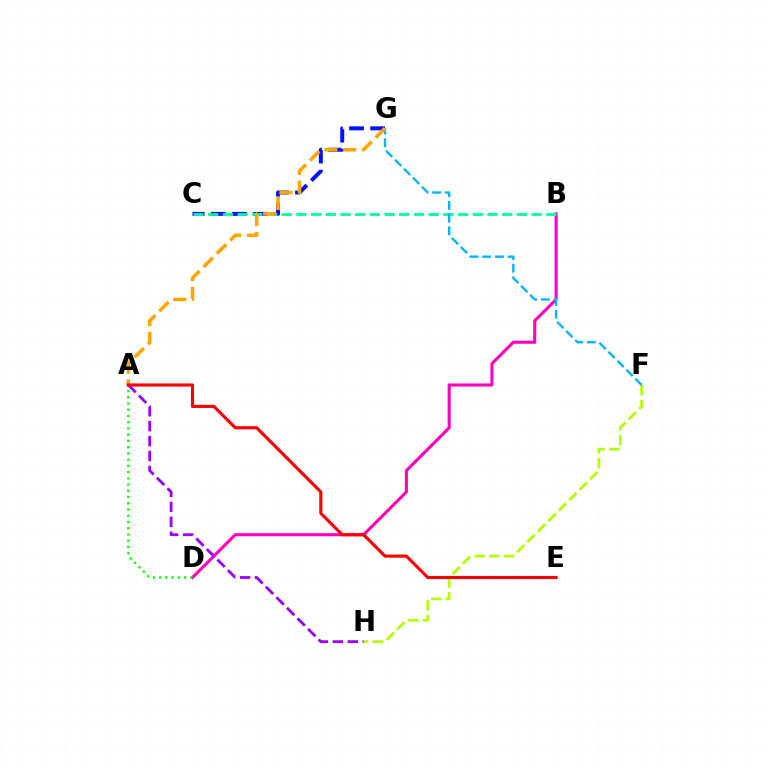{('C', 'G'): [{'color': '#0010ff', 'line_style': 'dashed', 'thickness': 2.87}], ('B', 'D'): [{'color': '#ff00bd', 'line_style': 'solid', 'thickness': 2.22}], ('F', 'H'): [{'color': '#b3ff00', 'line_style': 'dashed', 'thickness': 2.0}], ('B', 'C'): [{'color': '#00ff9d', 'line_style': 'dashed', 'thickness': 2.0}], ('F', 'G'): [{'color': '#00b5ff', 'line_style': 'dashed', 'thickness': 1.73}], ('A', 'D'): [{'color': '#08ff00', 'line_style': 'dotted', 'thickness': 1.69}], ('A', 'G'): [{'color': '#ffa500', 'line_style': 'dashed', 'thickness': 2.55}], ('A', 'H'): [{'color': '#9b00ff', 'line_style': 'dashed', 'thickness': 2.03}], ('A', 'E'): [{'color': '#ff0000', 'line_style': 'solid', 'thickness': 2.26}]}